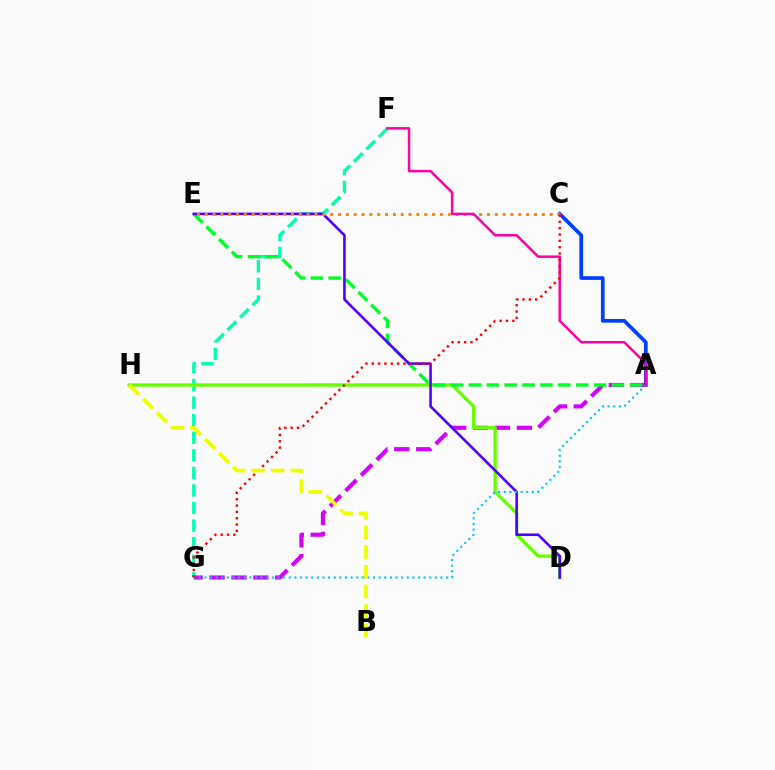{('F', 'G'): [{'color': '#00ffaf', 'line_style': 'dashed', 'thickness': 2.39}], ('A', 'G'): [{'color': '#d600ff', 'line_style': 'dashed', 'thickness': 2.98}, {'color': '#00c7ff', 'line_style': 'dotted', 'thickness': 1.53}], ('D', 'H'): [{'color': '#66ff00', 'line_style': 'solid', 'thickness': 2.41}], ('A', 'C'): [{'color': '#003fff', 'line_style': 'solid', 'thickness': 2.67}], ('A', 'E'): [{'color': '#00ff27', 'line_style': 'dashed', 'thickness': 2.43}], ('D', 'E'): [{'color': '#4f00ff', 'line_style': 'solid', 'thickness': 1.86}], ('C', 'E'): [{'color': '#ff8800', 'line_style': 'dotted', 'thickness': 2.13}], ('A', 'F'): [{'color': '#ff00a0', 'line_style': 'solid', 'thickness': 1.78}], ('C', 'G'): [{'color': '#ff0000', 'line_style': 'dotted', 'thickness': 1.72}], ('B', 'H'): [{'color': '#eeff00', 'line_style': 'dashed', 'thickness': 2.67}]}